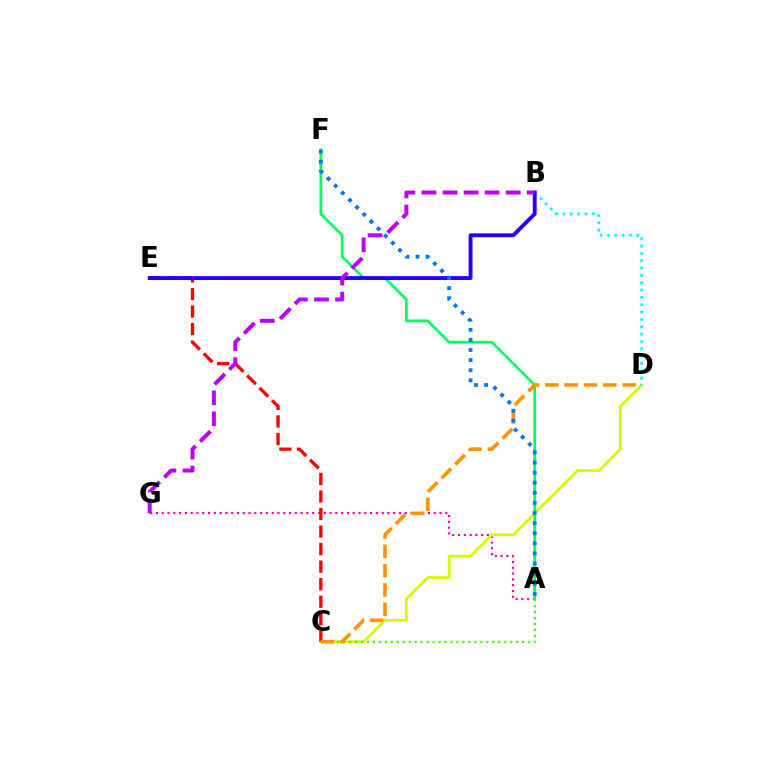{('A', 'G'): [{'color': '#ff00ac', 'line_style': 'dotted', 'thickness': 1.57}], ('C', 'D'): [{'color': '#d1ff00', 'line_style': 'solid', 'thickness': 2.02}, {'color': '#ff9400', 'line_style': 'dashed', 'thickness': 2.62}], ('A', 'F'): [{'color': '#00ff5c', 'line_style': 'solid', 'thickness': 1.96}, {'color': '#0074ff', 'line_style': 'dotted', 'thickness': 2.75}], ('A', 'C'): [{'color': '#3dff00', 'line_style': 'dotted', 'thickness': 1.62}], ('C', 'E'): [{'color': '#ff0000', 'line_style': 'dashed', 'thickness': 2.38}], ('B', 'D'): [{'color': '#00fff6', 'line_style': 'dotted', 'thickness': 1.99}], ('B', 'E'): [{'color': '#2500ff', 'line_style': 'solid', 'thickness': 2.8}], ('B', 'G'): [{'color': '#b900ff', 'line_style': 'dashed', 'thickness': 2.86}]}